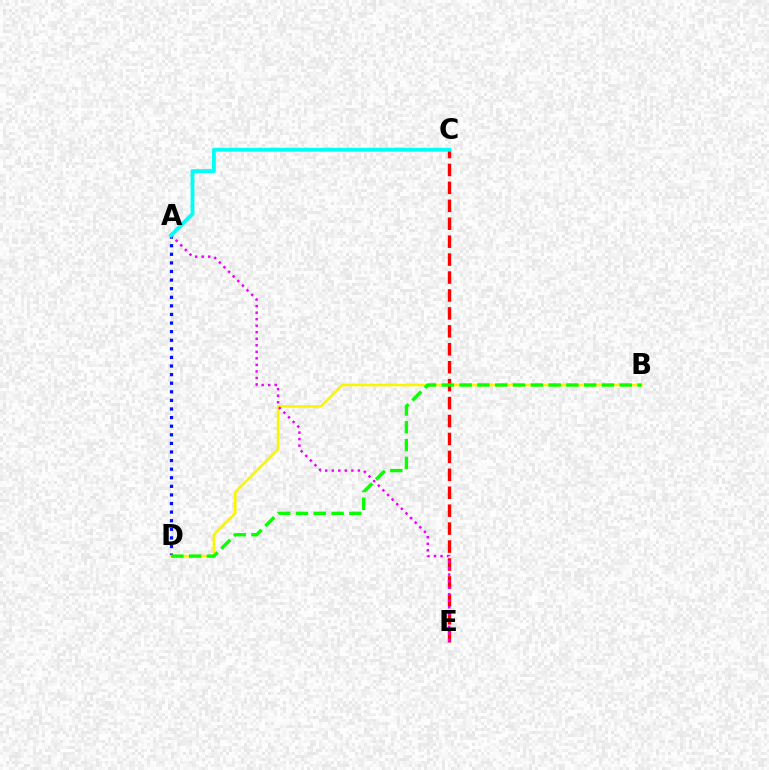{('A', 'D'): [{'color': '#0010ff', 'line_style': 'dotted', 'thickness': 2.33}], ('B', 'D'): [{'color': '#fcf500', 'line_style': 'solid', 'thickness': 1.83}, {'color': '#08ff00', 'line_style': 'dashed', 'thickness': 2.42}], ('C', 'E'): [{'color': '#ff0000', 'line_style': 'dashed', 'thickness': 2.44}], ('A', 'E'): [{'color': '#ee00ff', 'line_style': 'dotted', 'thickness': 1.77}], ('A', 'C'): [{'color': '#00fff6', 'line_style': 'solid', 'thickness': 2.77}]}